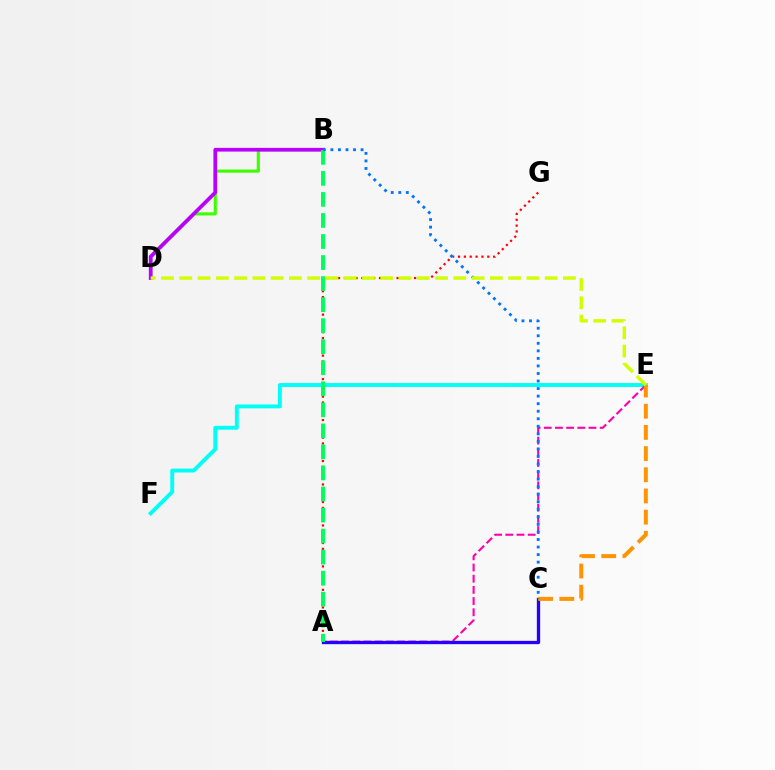{('E', 'F'): [{'color': '#00fff6', 'line_style': 'solid', 'thickness': 2.81}], ('B', 'D'): [{'color': '#3dff00', 'line_style': 'solid', 'thickness': 2.27}, {'color': '#b900ff', 'line_style': 'solid', 'thickness': 2.68}], ('A', 'G'): [{'color': '#ff0000', 'line_style': 'dotted', 'thickness': 1.59}], ('A', 'E'): [{'color': '#ff00ac', 'line_style': 'dashed', 'thickness': 1.52}], ('A', 'C'): [{'color': '#2500ff', 'line_style': 'solid', 'thickness': 2.39}], ('C', 'E'): [{'color': '#ff9400', 'line_style': 'dashed', 'thickness': 2.88}], ('A', 'B'): [{'color': '#00ff5c', 'line_style': 'dashed', 'thickness': 2.86}], ('B', 'C'): [{'color': '#0074ff', 'line_style': 'dotted', 'thickness': 2.05}], ('D', 'E'): [{'color': '#d1ff00', 'line_style': 'dashed', 'thickness': 2.48}]}